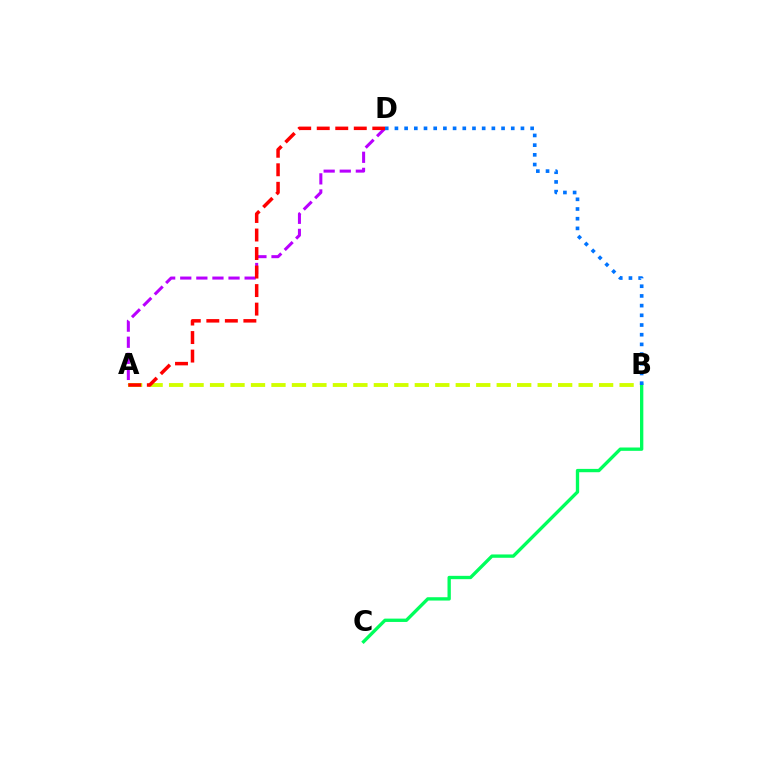{('A', 'B'): [{'color': '#d1ff00', 'line_style': 'dashed', 'thickness': 2.78}], ('A', 'D'): [{'color': '#b900ff', 'line_style': 'dashed', 'thickness': 2.19}, {'color': '#ff0000', 'line_style': 'dashed', 'thickness': 2.52}], ('B', 'C'): [{'color': '#00ff5c', 'line_style': 'solid', 'thickness': 2.4}], ('B', 'D'): [{'color': '#0074ff', 'line_style': 'dotted', 'thickness': 2.63}]}